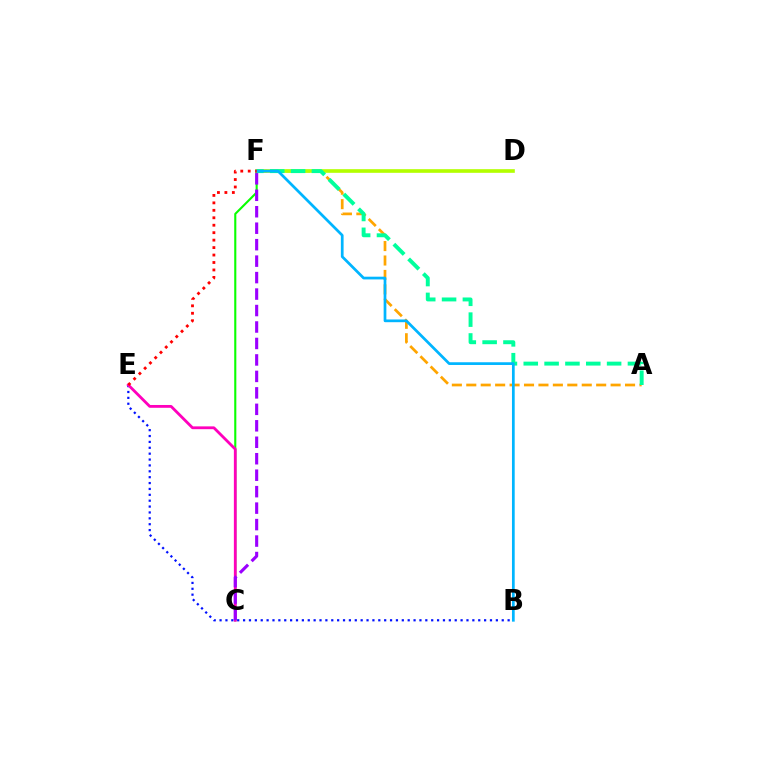{('A', 'F'): [{'color': '#ffa500', 'line_style': 'dashed', 'thickness': 1.96}, {'color': '#00ff9d', 'line_style': 'dashed', 'thickness': 2.83}], ('C', 'F'): [{'color': '#08ff00', 'line_style': 'solid', 'thickness': 1.51}, {'color': '#9b00ff', 'line_style': 'dashed', 'thickness': 2.24}], ('D', 'F'): [{'color': '#b3ff00', 'line_style': 'solid', 'thickness': 2.62}], ('B', 'E'): [{'color': '#0010ff', 'line_style': 'dotted', 'thickness': 1.6}], ('B', 'F'): [{'color': '#00b5ff', 'line_style': 'solid', 'thickness': 1.96}], ('C', 'E'): [{'color': '#ff00bd', 'line_style': 'solid', 'thickness': 2.02}], ('E', 'F'): [{'color': '#ff0000', 'line_style': 'dotted', 'thickness': 2.03}]}